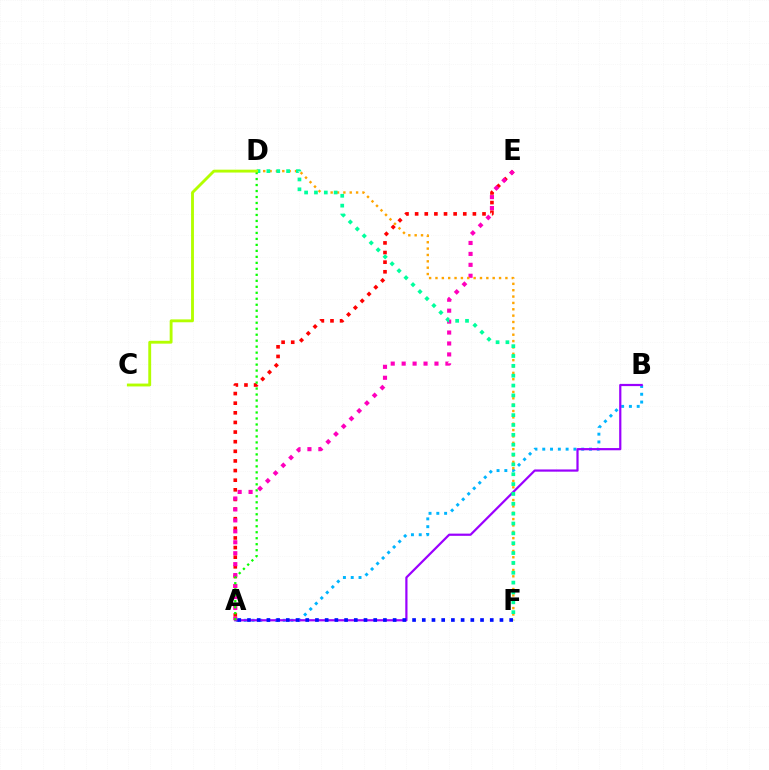{('A', 'E'): [{'color': '#ff0000', 'line_style': 'dotted', 'thickness': 2.62}, {'color': '#ff00bd', 'line_style': 'dotted', 'thickness': 2.97}], ('A', 'B'): [{'color': '#00b5ff', 'line_style': 'dotted', 'thickness': 2.12}, {'color': '#9b00ff', 'line_style': 'solid', 'thickness': 1.59}], ('D', 'F'): [{'color': '#ffa500', 'line_style': 'dotted', 'thickness': 1.73}, {'color': '#00ff9d', 'line_style': 'dotted', 'thickness': 2.68}], ('A', 'D'): [{'color': '#08ff00', 'line_style': 'dotted', 'thickness': 1.63}], ('A', 'F'): [{'color': '#0010ff', 'line_style': 'dotted', 'thickness': 2.64}], ('C', 'D'): [{'color': '#b3ff00', 'line_style': 'solid', 'thickness': 2.07}]}